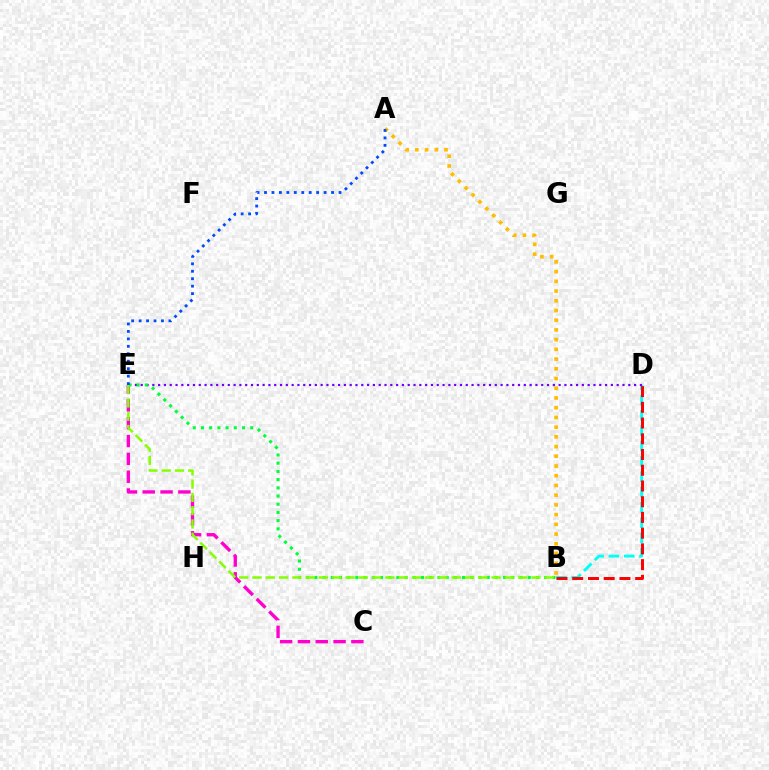{('B', 'D'): [{'color': '#00fff6', 'line_style': 'dashed', 'thickness': 2.08}, {'color': '#ff0000', 'line_style': 'dashed', 'thickness': 2.14}], ('C', 'E'): [{'color': '#ff00cf', 'line_style': 'dashed', 'thickness': 2.42}], ('D', 'E'): [{'color': '#7200ff', 'line_style': 'dotted', 'thickness': 1.58}], ('B', 'E'): [{'color': '#00ff39', 'line_style': 'dotted', 'thickness': 2.23}, {'color': '#84ff00', 'line_style': 'dashed', 'thickness': 1.8}], ('A', 'B'): [{'color': '#ffbd00', 'line_style': 'dotted', 'thickness': 2.64}], ('A', 'E'): [{'color': '#004bff', 'line_style': 'dotted', 'thickness': 2.02}]}